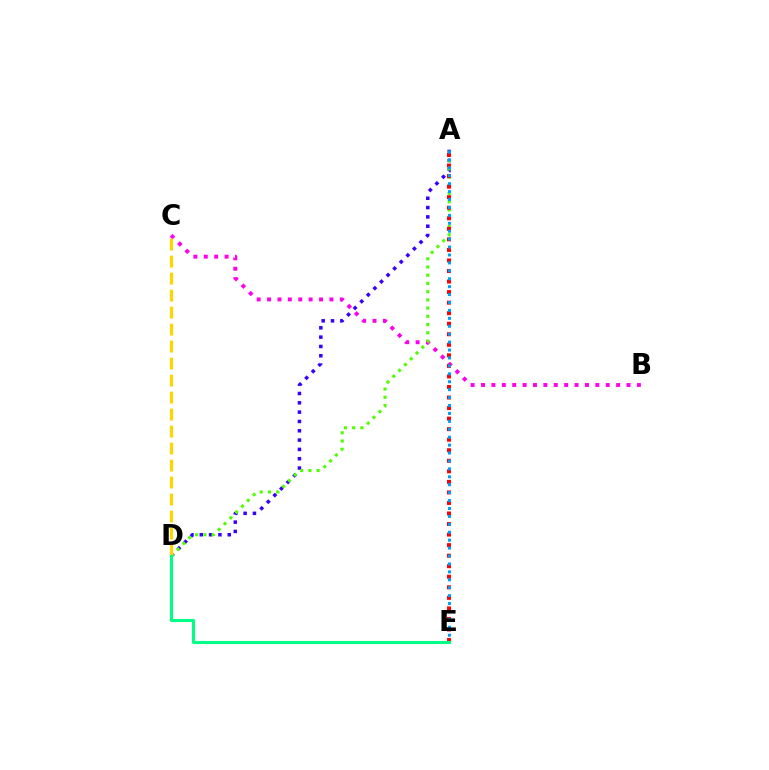{('A', 'D'): [{'color': '#3700ff', 'line_style': 'dotted', 'thickness': 2.53}, {'color': '#4fff00', 'line_style': 'dotted', 'thickness': 2.23}], ('B', 'C'): [{'color': '#ff00ed', 'line_style': 'dotted', 'thickness': 2.82}], ('A', 'E'): [{'color': '#ff0000', 'line_style': 'dotted', 'thickness': 2.86}, {'color': '#009eff', 'line_style': 'dotted', 'thickness': 2.15}], ('C', 'D'): [{'color': '#ffd500', 'line_style': 'dashed', 'thickness': 2.31}], ('D', 'E'): [{'color': '#00ff86', 'line_style': 'solid', 'thickness': 2.21}]}